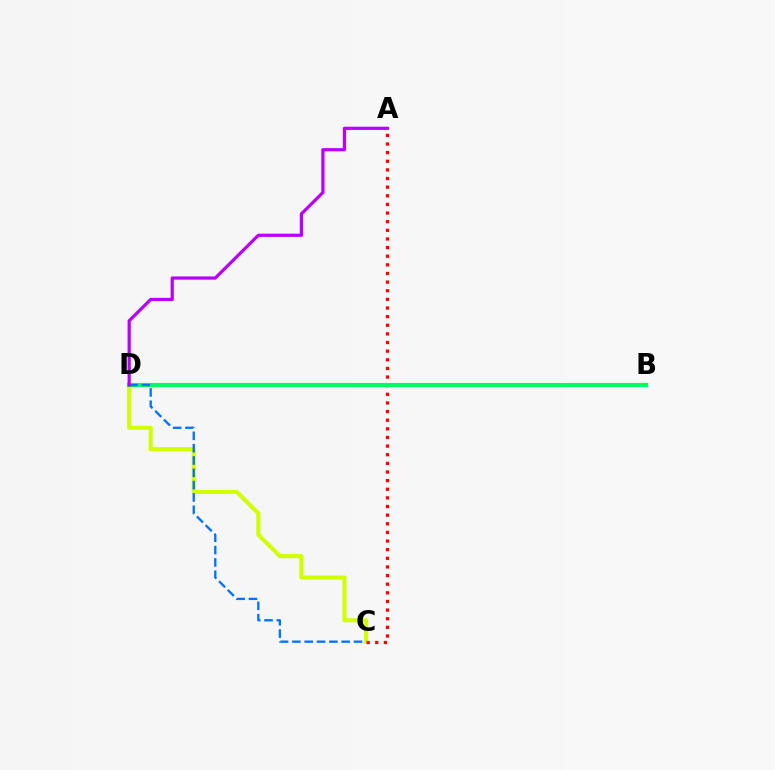{('C', 'D'): [{'color': '#d1ff00', 'line_style': 'solid', 'thickness': 2.94}, {'color': '#0074ff', 'line_style': 'dashed', 'thickness': 1.67}], ('A', 'C'): [{'color': '#ff0000', 'line_style': 'dotted', 'thickness': 2.35}], ('B', 'D'): [{'color': '#00ff5c', 'line_style': 'solid', 'thickness': 2.96}], ('A', 'D'): [{'color': '#b900ff', 'line_style': 'solid', 'thickness': 2.31}]}